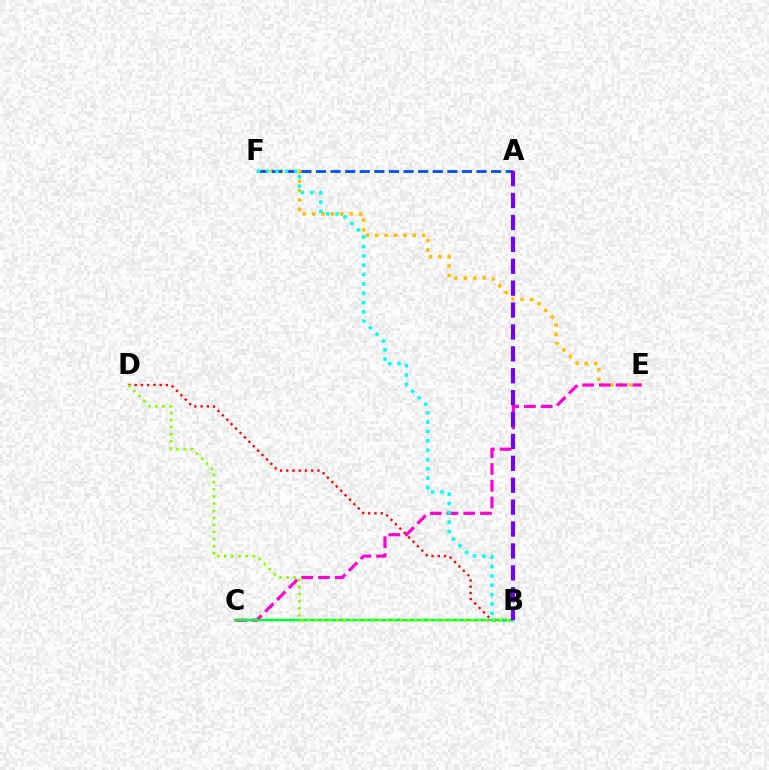{('E', 'F'): [{'color': '#ffbd00', 'line_style': 'dotted', 'thickness': 2.55}], ('C', 'E'): [{'color': '#ff00cf', 'line_style': 'dashed', 'thickness': 2.28}], ('A', 'F'): [{'color': '#004bff', 'line_style': 'dashed', 'thickness': 1.98}], ('B', 'D'): [{'color': '#ff0000', 'line_style': 'dotted', 'thickness': 1.69}, {'color': '#84ff00', 'line_style': 'dotted', 'thickness': 1.93}], ('B', 'F'): [{'color': '#00fff6', 'line_style': 'dotted', 'thickness': 2.54}], ('B', 'C'): [{'color': '#00ff39', 'line_style': 'solid', 'thickness': 1.77}], ('A', 'B'): [{'color': '#7200ff', 'line_style': 'dashed', 'thickness': 2.98}]}